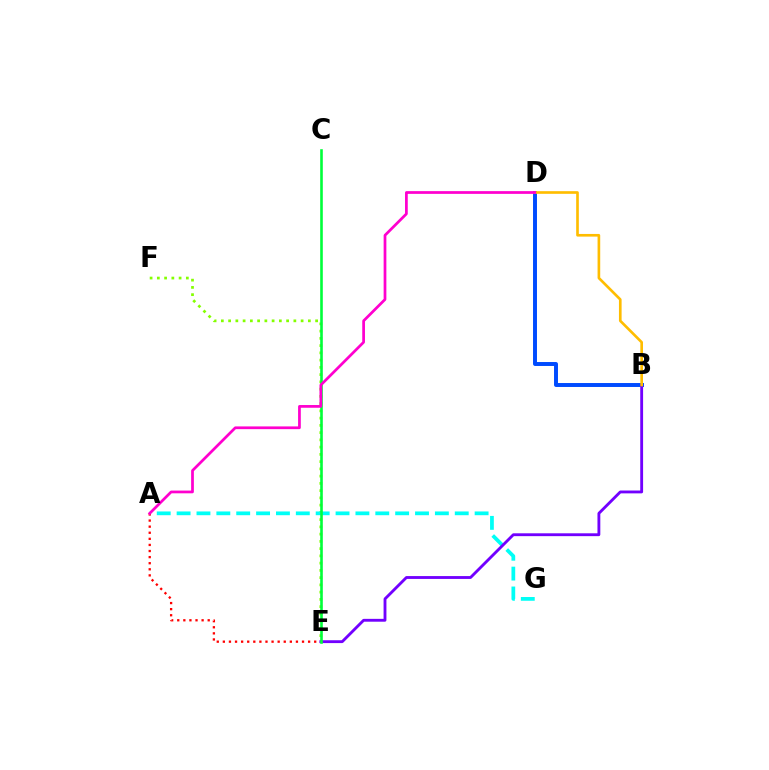{('E', 'F'): [{'color': '#84ff00', 'line_style': 'dotted', 'thickness': 1.97}], ('A', 'G'): [{'color': '#00fff6', 'line_style': 'dashed', 'thickness': 2.7}], ('A', 'E'): [{'color': '#ff0000', 'line_style': 'dotted', 'thickness': 1.65}], ('B', 'D'): [{'color': '#004bff', 'line_style': 'solid', 'thickness': 2.84}, {'color': '#ffbd00', 'line_style': 'solid', 'thickness': 1.91}], ('B', 'E'): [{'color': '#7200ff', 'line_style': 'solid', 'thickness': 2.05}], ('C', 'E'): [{'color': '#00ff39', 'line_style': 'solid', 'thickness': 1.88}], ('A', 'D'): [{'color': '#ff00cf', 'line_style': 'solid', 'thickness': 1.97}]}